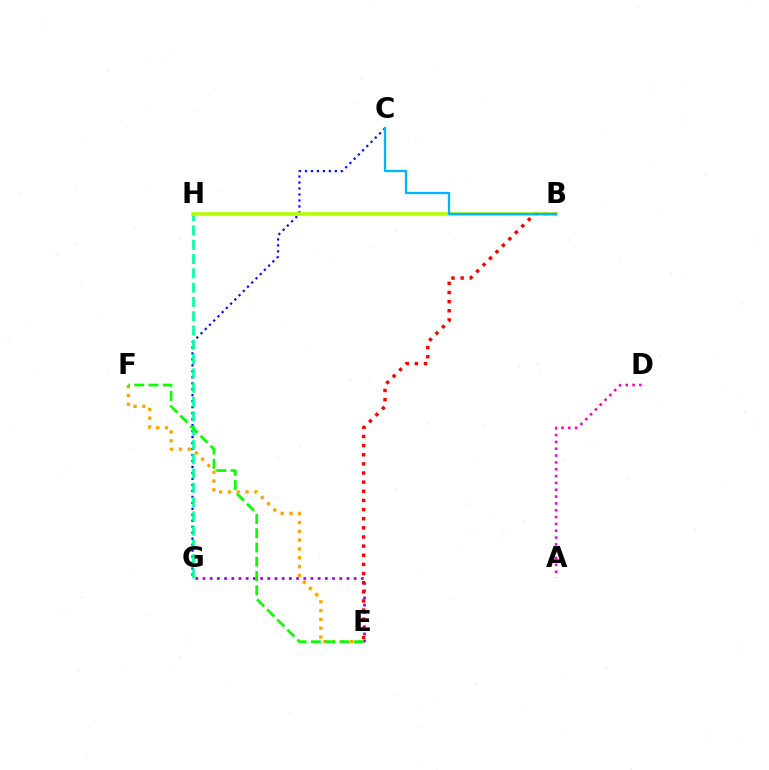{('E', 'G'): [{'color': '#9b00ff', 'line_style': 'dotted', 'thickness': 1.96}], ('C', 'G'): [{'color': '#0010ff', 'line_style': 'dotted', 'thickness': 1.62}], ('G', 'H'): [{'color': '#00ff9d', 'line_style': 'dashed', 'thickness': 1.94}], ('E', 'F'): [{'color': '#ffa500', 'line_style': 'dotted', 'thickness': 2.39}, {'color': '#08ff00', 'line_style': 'dashed', 'thickness': 1.94}], ('A', 'D'): [{'color': '#ff00bd', 'line_style': 'dotted', 'thickness': 1.86}], ('B', 'E'): [{'color': '#ff0000', 'line_style': 'dotted', 'thickness': 2.48}], ('B', 'H'): [{'color': '#b3ff00', 'line_style': 'solid', 'thickness': 2.6}], ('B', 'C'): [{'color': '#00b5ff', 'line_style': 'solid', 'thickness': 1.67}]}